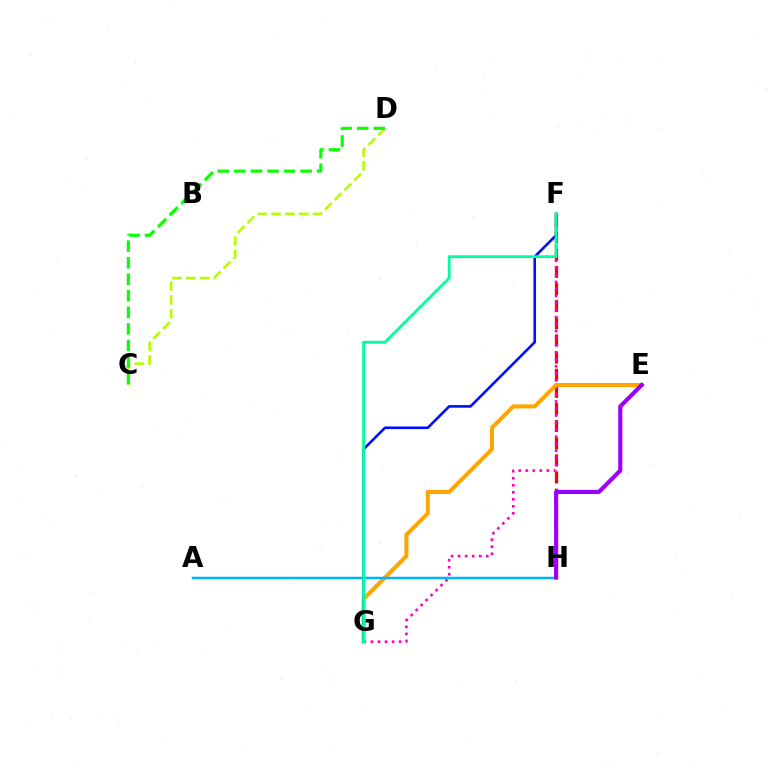{('F', 'H'): [{'color': '#ff0000', 'line_style': 'dashed', 'thickness': 2.33}], ('F', 'G'): [{'color': '#ff00bd', 'line_style': 'dotted', 'thickness': 1.91}, {'color': '#0010ff', 'line_style': 'solid', 'thickness': 1.89}, {'color': '#00ff9d', 'line_style': 'solid', 'thickness': 2.04}], ('E', 'G'): [{'color': '#ffa500', 'line_style': 'solid', 'thickness': 2.91}], ('A', 'H'): [{'color': '#00b5ff', 'line_style': 'solid', 'thickness': 1.8}], ('C', 'D'): [{'color': '#b3ff00', 'line_style': 'dashed', 'thickness': 1.88}, {'color': '#08ff00', 'line_style': 'dashed', 'thickness': 2.25}], ('E', 'H'): [{'color': '#9b00ff', 'line_style': 'solid', 'thickness': 2.96}]}